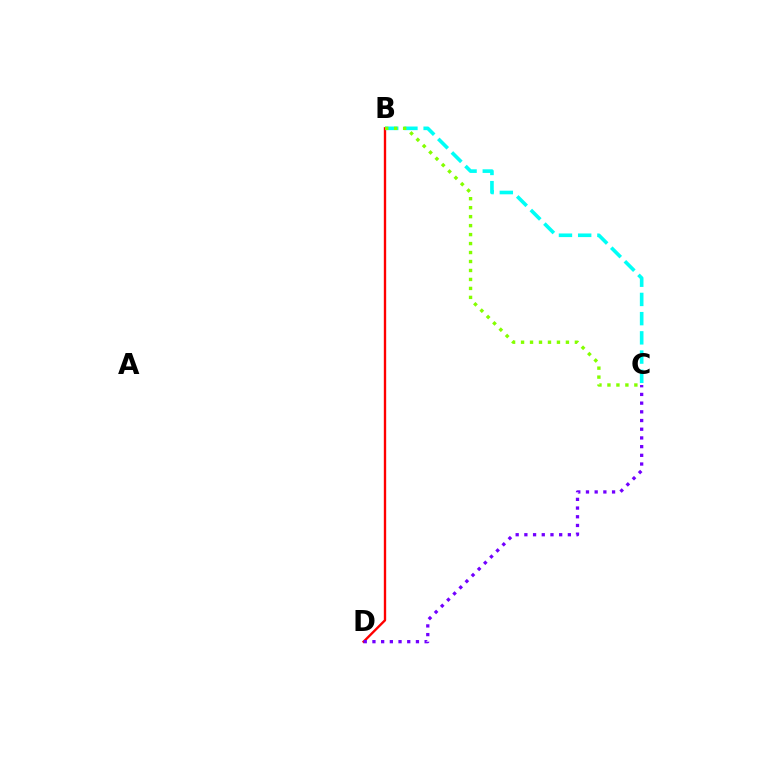{('B', 'D'): [{'color': '#ff0000', 'line_style': 'solid', 'thickness': 1.7}], ('C', 'D'): [{'color': '#7200ff', 'line_style': 'dotted', 'thickness': 2.36}], ('B', 'C'): [{'color': '#00fff6', 'line_style': 'dashed', 'thickness': 2.61}, {'color': '#84ff00', 'line_style': 'dotted', 'thickness': 2.44}]}